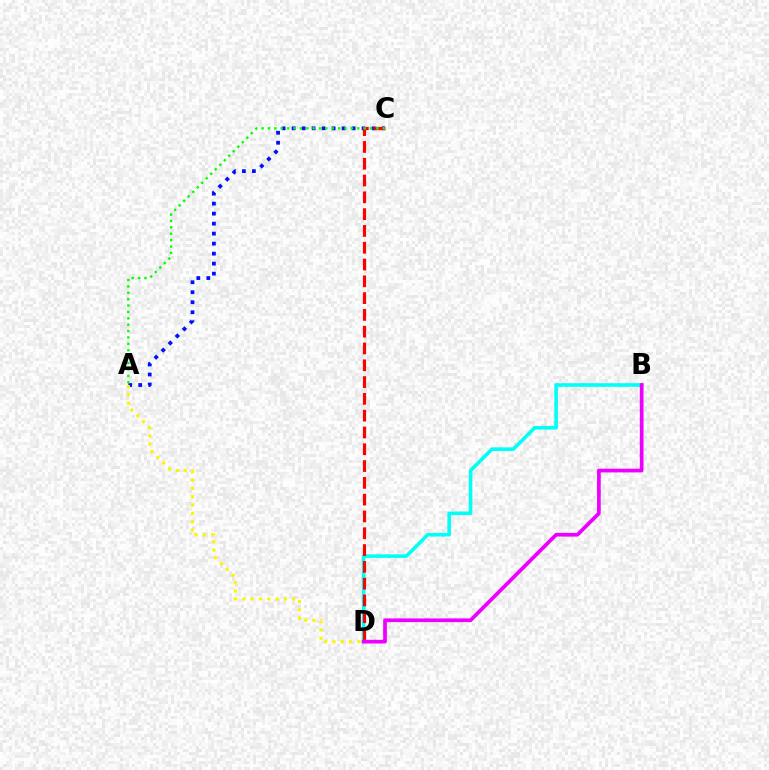{('B', 'D'): [{'color': '#00fff6', 'line_style': 'solid', 'thickness': 2.59}, {'color': '#ee00ff', 'line_style': 'solid', 'thickness': 2.68}], ('A', 'C'): [{'color': '#0010ff', 'line_style': 'dotted', 'thickness': 2.72}, {'color': '#08ff00', 'line_style': 'dotted', 'thickness': 1.73}], ('A', 'D'): [{'color': '#fcf500', 'line_style': 'dotted', 'thickness': 2.25}], ('C', 'D'): [{'color': '#ff0000', 'line_style': 'dashed', 'thickness': 2.28}]}